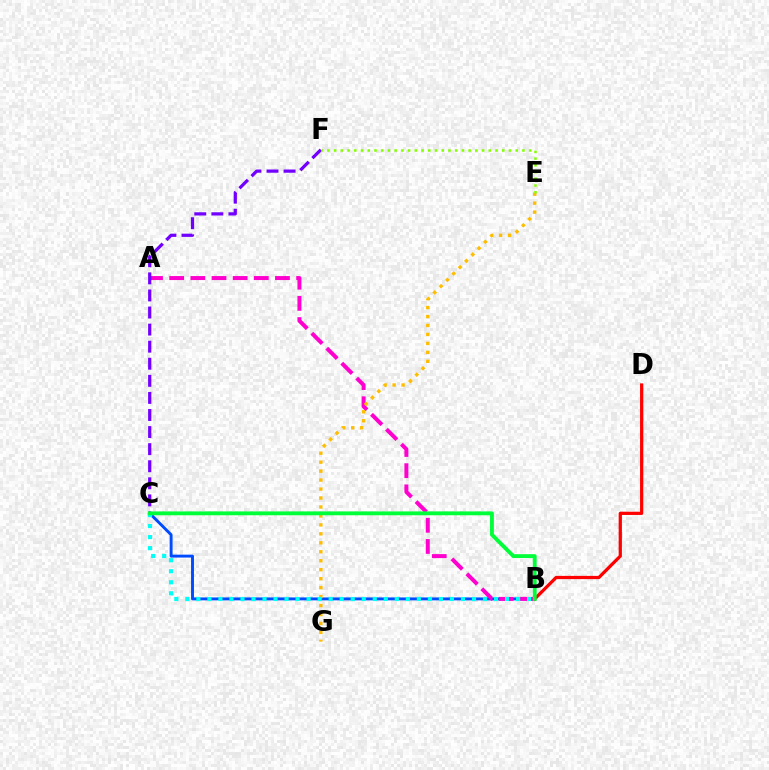{('B', 'C'): [{'color': '#004bff', 'line_style': 'solid', 'thickness': 2.1}, {'color': '#00fff6', 'line_style': 'dotted', 'thickness': 3.0}, {'color': '#00ff39', 'line_style': 'solid', 'thickness': 2.78}], ('A', 'B'): [{'color': '#ff00cf', 'line_style': 'dashed', 'thickness': 2.87}], ('C', 'F'): [{'color': '#7200ff', 'line_style': 'dashed', 'thickness': 2.32}], ('B', 'D'): [{'color': '#ff0000', 'line_style': 'solid', 'thickness': 2.33}], ('E', 'G'): [{'color': '#ffbd00', 'line_style': 'dotted', 'thickness': 2.43}], ('E', 'F'): [{'color': '#84ff00', 'line_style': 'dotted', 'thickness': 1.83}]}